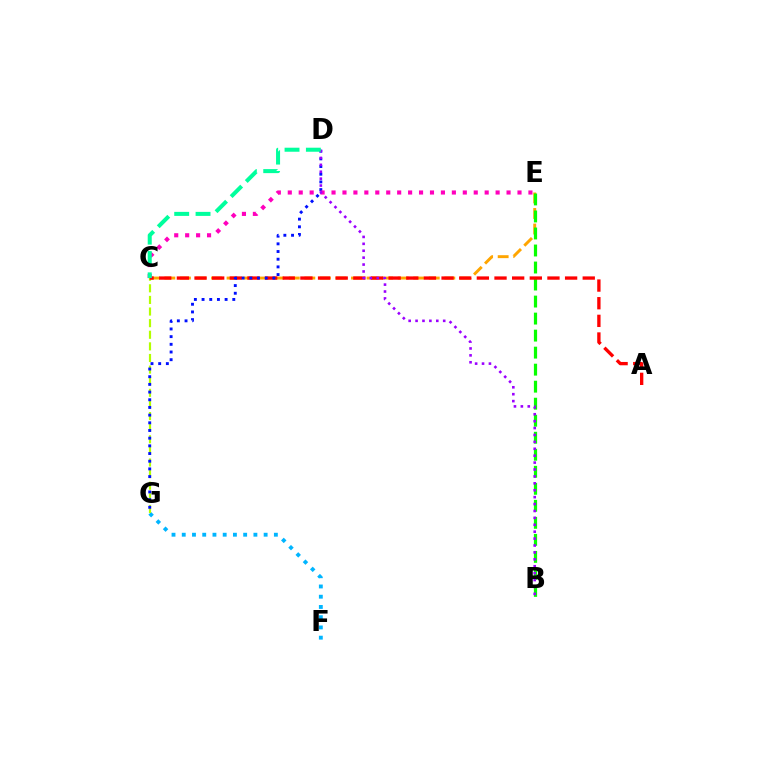{('C', 'E'): [{'color': '#ffa500', 'line_style': 'dashed', 'thickness': 2.11}, {'color': '#ff00bd', 'line_style': 'dotted', 'thickness': 2.97}], ('F', 'G'): [{'color': '#00b5ff', 'line_style': 'dotted', 'thickness': 2.78}], ('C', 'G'): [{'color': '#b3ff00', 'line_style': 'dashed', 'thickness': 1.58}], ('B', 'E'): [{'color': '#08ff00', 'line_style': 'dashed', 'thickness': 2.31}], ('A', 'C'): [{'color': '#ff0000', 'line_style': 'dashed', 'thickness': 2.4}], ('D', 'G'): [{'color': '#0010ff', 'line_style': 'dotted', 'thickness': 2.09}], ('B', 'D'): [{'color': '#9b00ff', 'line_style': 'dotted', 'thickness': 1.88}], ('C', 'D'): [{'color': '#00ff9d', 'line_style': 'dashed', 'thickness': 2.9}]}